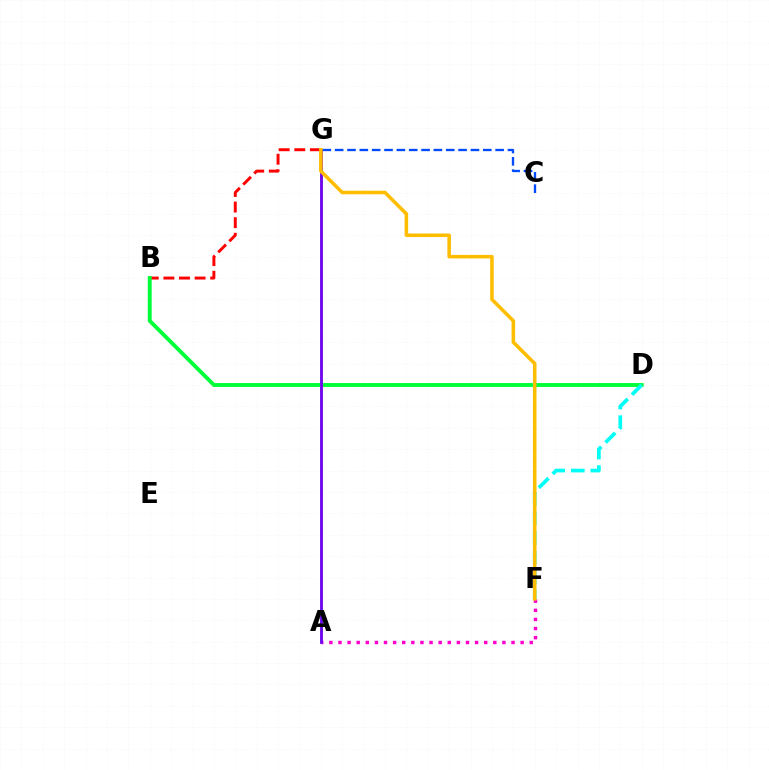{('B', 'G'): [{'color': '#ff0000', 'line_style': 'dashed', 'thickness': 2.12}], ('B', 'D'): [{'color': '#00ff39', 'line_style': 'solid', 'thickness': 2.81}], ('A', 'G'): [{'color': '#84ff00', 'line_style': 'solid', 'thickness': 2.14}, {'color': '#7200ff', 'line_style': 'solid', 'thickness': 2.0}], ('D', 'F'): [{'color': '#00fff6', 'line_style': 'dashed', 'thickness': 2.66}], ('A', 'F'): [{'color': '#ff00cf', 'line_style': 'dotted', 'thickness': 2.47}], ('C', 'G'): [{'color': '#004bff', 'line_style': 'dashed', 'thickness': 1.68}], ('F', 'G'): [{'color': '#ffbd00', 'line_style': 'solid', 'thickness': 2.56}]}